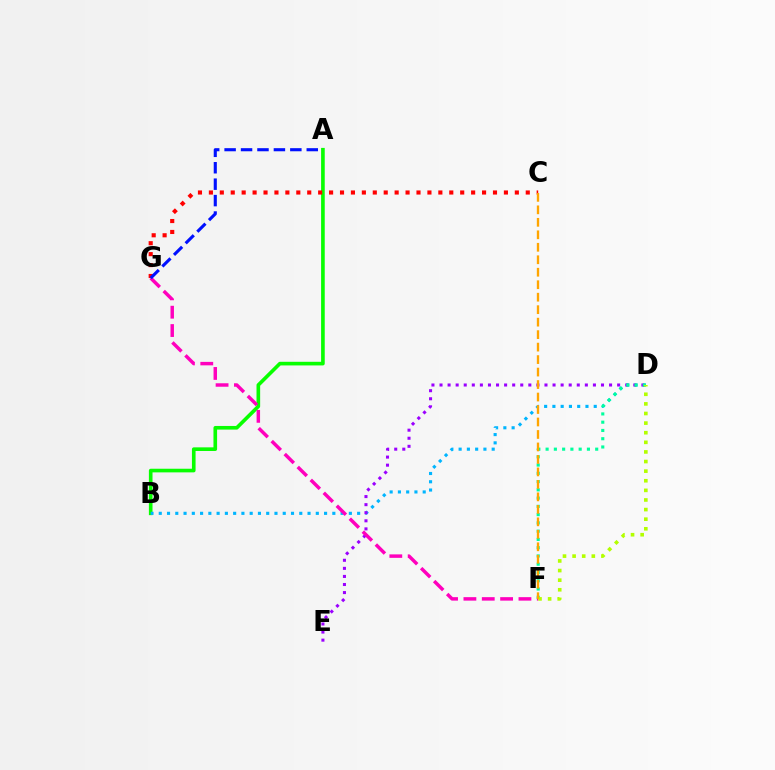{('A', 'B'): [{'color': '#08ff00', 'line_style': 'solid', 'thickness': 2.62}], ('C', 'G'): [{'color': '#ff0000', 'line_style': 'dotted', 'thickness': 2.97}], ('B', 'D'): [{'color': '#00b5ff', 'line_style': 'dotted', 'thickness': 2.25}], ('D', 'E'): [{'color': '#9b00ff', 'line_style': 'dotted', 'thickness': 2.19}], ('F', 'G'): [{'color': '#ff00bd', 'line_style': 'dashed', 'thickness': 2.49}], ('D', 'F'): [{'color': '#00ff9d', 'line_style': 'dotted', 'thickness': 2.25}, {'color': '#b3ff00', 'line_style': 'dotted', 'thickness': 2.61}], ('C', 'F'): [{'color': '#ffa500', 'line_style': 'dashed', 'thickness': 1.7}], ('A', 'G'): [{'color': '#0010ff', 'line_style': 'dashed', 'thickness': 2.23}]}